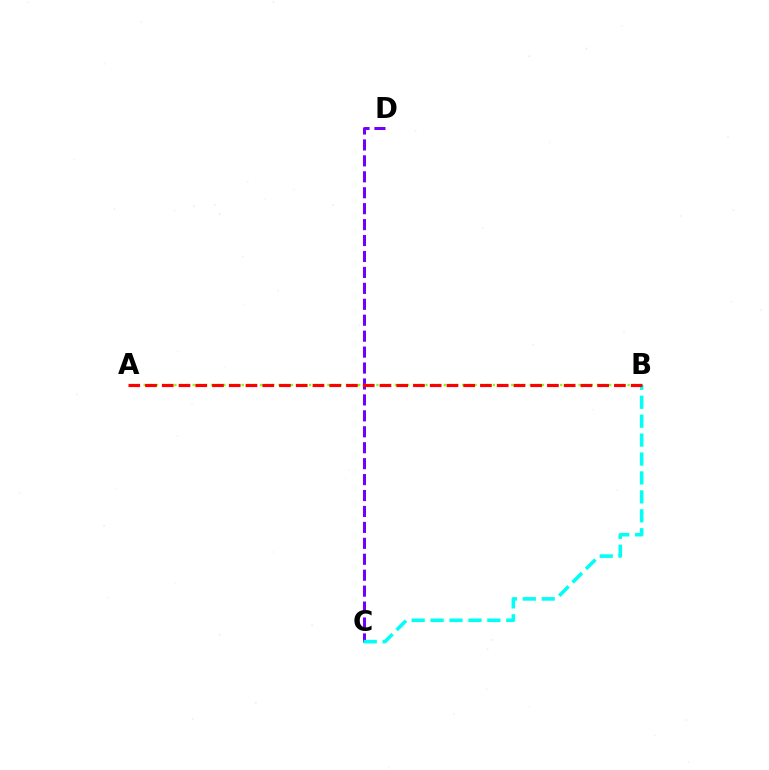{('C', 'D'): [{'color': '#7200ff', 'line_style': 'dashed', 'thickness': 2.16}], ('B', 'C'): [{'color': '#00fff6', 'line_style': 'dashed', 'thickness': 2.57}], ('A', 'B'): [{'color': '#84ff00', 'line_style': 'dotted', 'thickness': 1.66}, {'color': '#ff0000', 'line_style': 'dashed', 'thickness': 2.28}]}